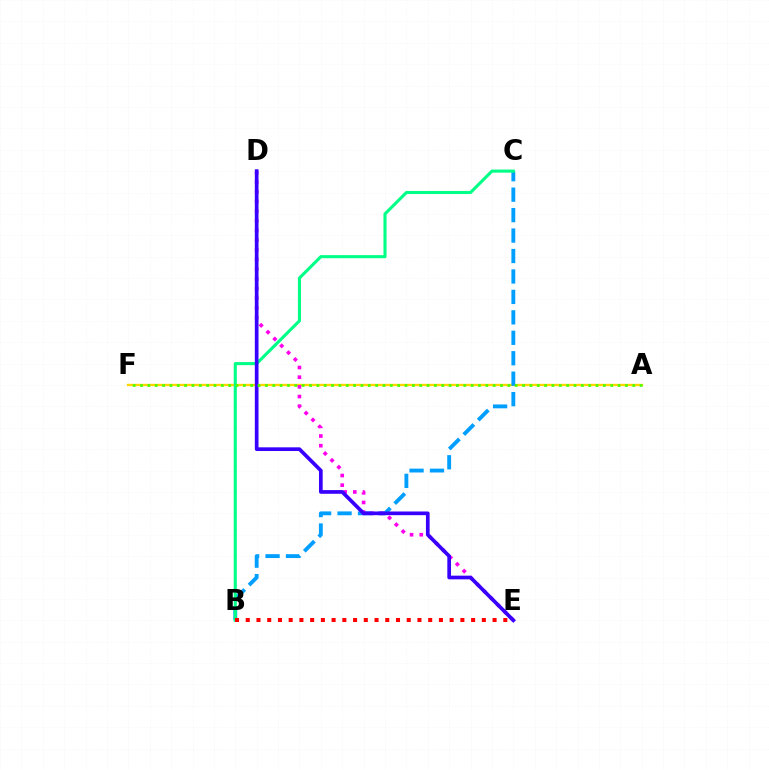{('A', 'F'): [{'color': '#ffd500', 'line_style': 'solid', 'thickness': 1.71}, {'color': '#4fff00', 'line_style': 'dotted', 'thickness': 2.0}], ('B', 'C'): [{'color': '#009eff', 'line_style': 'dashed', 'thickness': 2.78}, {'color': '#00ff86', 'line_style': 'solid', 'thickness': 2.22}], ('D', 'E'): [{'color': '#ff00ed', 'line_style': 'dotted', 'thickness': 2.63}, {'color': '#3700ff', 'line_style': 'solid', 'thickness': 2.65}], ('B', 'E'): [{'color': '#ff0000', 'line_style': 'dotted', 'thickness': 2.92}]}